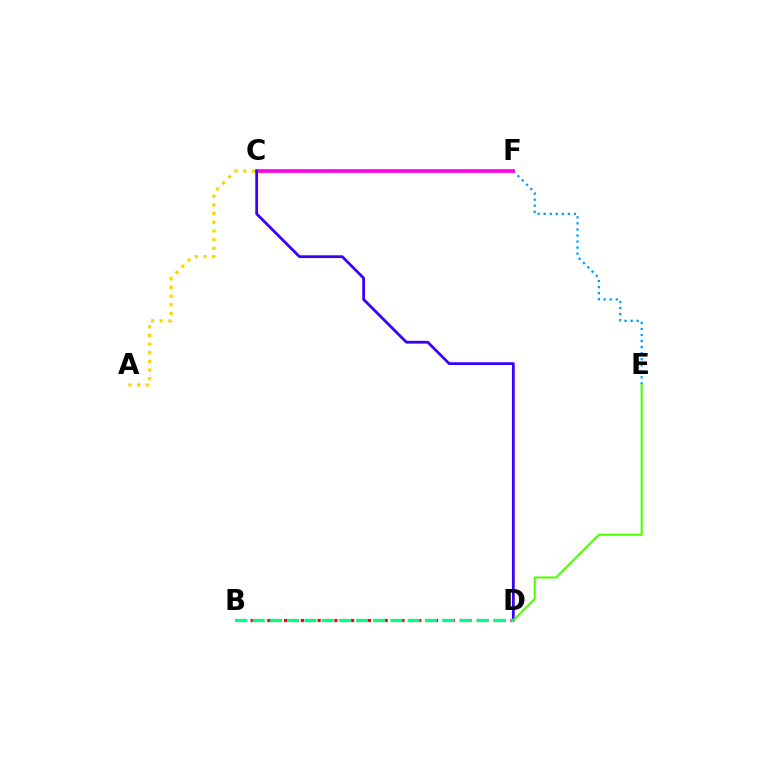{('B', 'D'): [{'color': '#ff0000', 'line_style': 'dotted', 'thickness': 2.28}, {'color': '#00ff86', 'line_style': 'dashed', 'thickness': 2.34}], ('A', 'F'): [{'color': '#ffd500', 'line_style': 'dotted', 'thickness': 2.36}], ('E', 'F'): [{'color': '#009eff', 'line_style': 'dotted', 'thickness': 1.64}], ('C', 'F'): [{'color': '#ff00ed', 'line_style': 'solid', 'thickness': 2.65}], ('C', 'D'): [{'color': '#3700ff', 'line_style': 'solid', 'thickness': 1.99}], ('D', 'E'): [{'color': '#4fff00', 'line_style': 'solid', 'thickness': 1.51}]}